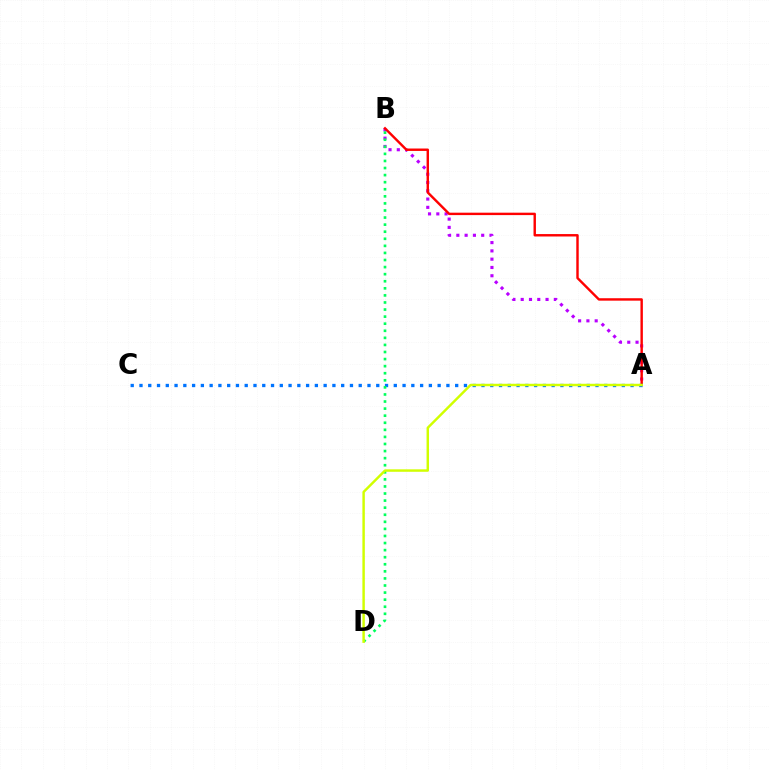{('A', 'B'): [{'color': '#b900ff', 'line_style': 'dotted', 'thickness': 2.25}, {'color': '#ff0000', 'line_style': 'solid', 'thickness': 1.74}], ('A', 'C'): [{'color': '#0074ff', 'line_style': 'dotted', 'thickness': 2.38}], ('B', 'D'): [{'color': '#00ff5c', 'line_style': 'dotted', 'thickness': 1.92}], ('A', 'D'): [{'color': '#d1ff00', 'line_style': 'solid', 'thickness': 1.77}]}